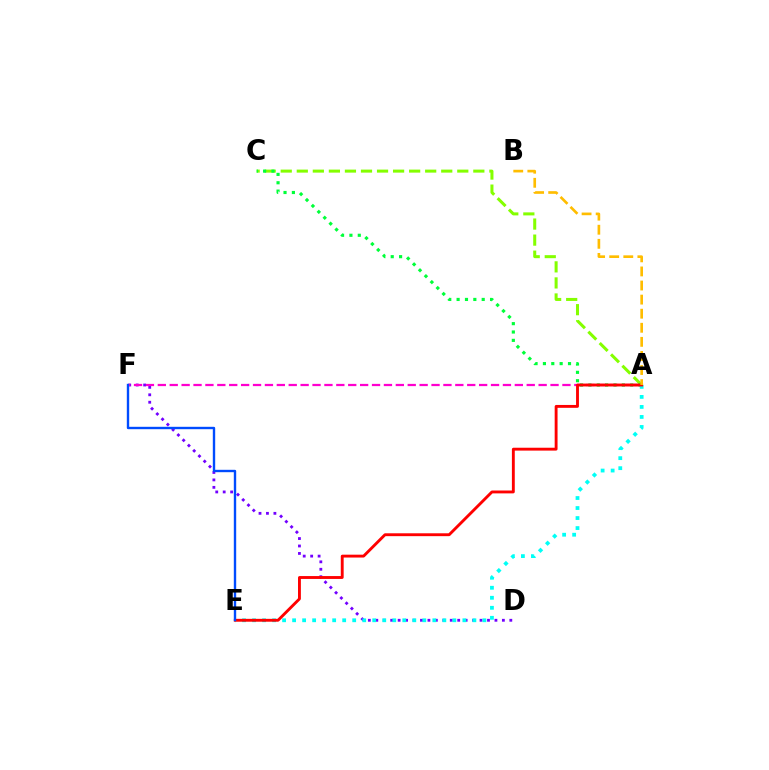{('D', 'F'): [{'color': '#7200ff', 'line_style': 'dotted', 'thickness': 2.02}], ('A', 'F'): [{'color': '#ff00cf', 'line_style': 'dashed', 'thickness': 1.62}], ('A', 'C'): [{'color': '#84ff00', 'line_style': 'dashed', 'thickness': 2.18}, {'color': '#00ff39', 'line_style': 'dotted', 'thickness': 2.27}], ('A', 'E'): [{'color': '#00fff6', 'line_style': 'dotted', 'thickness': 2.72}, {'color': '#ff0000', 'line_style': 'solid', 'thickness': 2.07}], ('A', 'B'): [{'color': '#ffbd00', 'line_style': 'dashed', 'thickness': 1.91}], ('E', 'F'): [{'color': '#004bff', 'line_style': 'solid', 'thickness': 1.71}]}